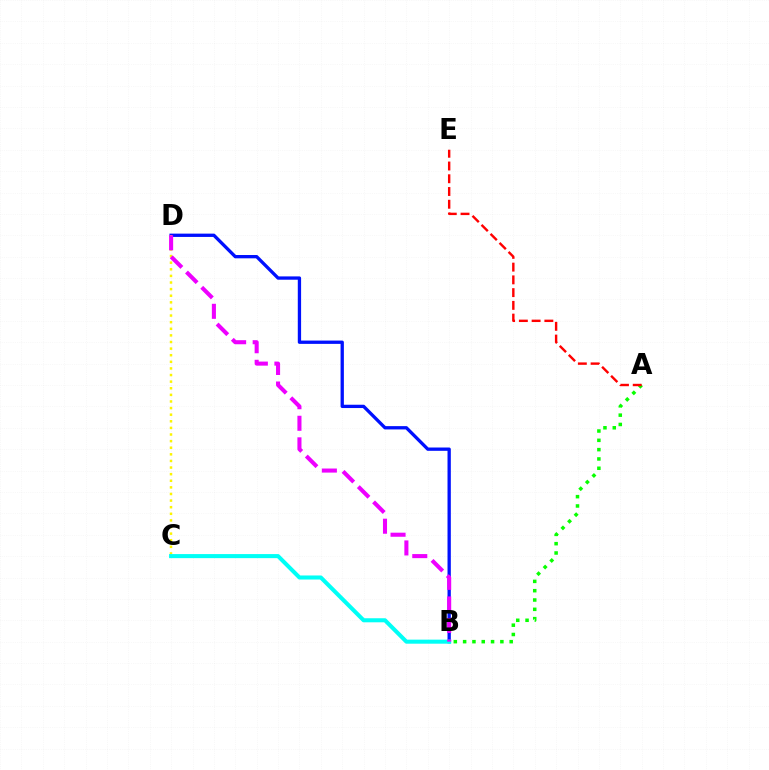{('A', 'B'): [{'color': '#08ff00', 'line_style': 'dotted', 'thickness': 2.53}], ('B', 'D'): [{'color': '#0010ff', 'line_style': 'solid', 'thickness': 2.38}, {'color': '#ee00ff', 'line_style': 'dashed', 'thickness': 2.93}], ('C', 'D'): [{'color': '#fcf500', 'line_style': 'dotted', 'thickness': 1.8}], ('B', 'C'): [{'color': '#00fff6', 'line_style': 'solid', 'thickness': 2.92}], ('A', 'E'): [{'color': '#ff0000', 'line_style': 'dashed', 'thickness': 1.73}]}